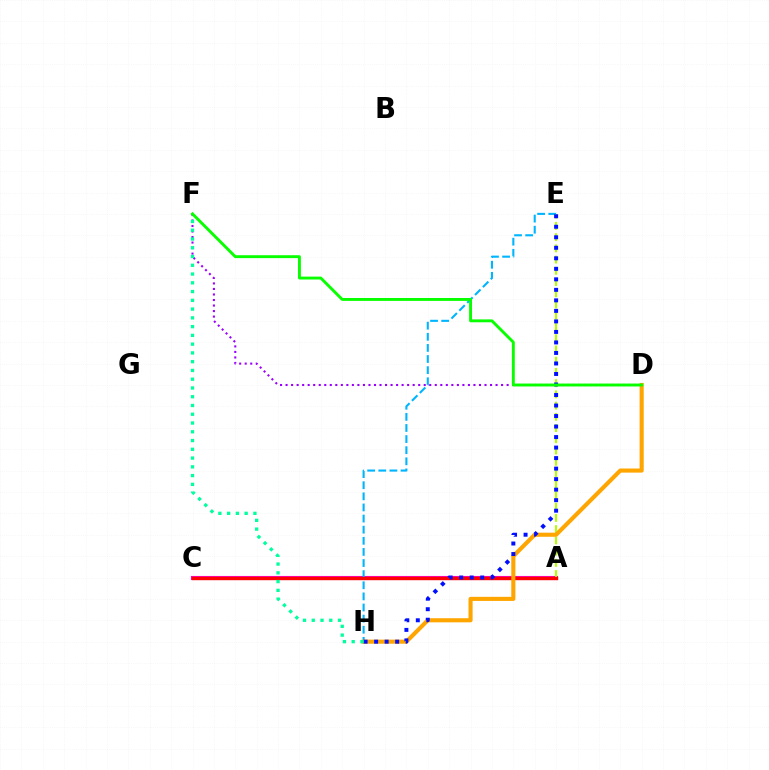{('A', 'C'): [{'color': '#ff00bd', 'line_style': 'solid', 'thickness': 2.95}, {'color': '#ff0000', 'line_style': 'solid', 'thickness': 2.4}], ('E', 'H'): [{'color': '#00b5ff', 'line_style': 'dashed', 'thickness': 1.51}, {'color': '#0010ff', 'line_style': 'dotted', 'thickness': 2.86}], ('A', 'E'): [{'color': '#b3ff00', 'line_style': 'dashed', 'thickness': 1.53}], ('D', 'H'): [{'color': '#ffa500', 'line_style': 'solid', 'thickness': 2.95}], ('D', 'F'): [{'color': '#9b00ff', 'line_style': 'dotted', 'thickness': 1.5}, {'color': '#08ff00', 'line_style': 'solid', 'thickness': 2.08}], ('F', 'H'): [{'color': '#00ff9d', 'line_style': 'dotted', 'thickness': 2.38}]}